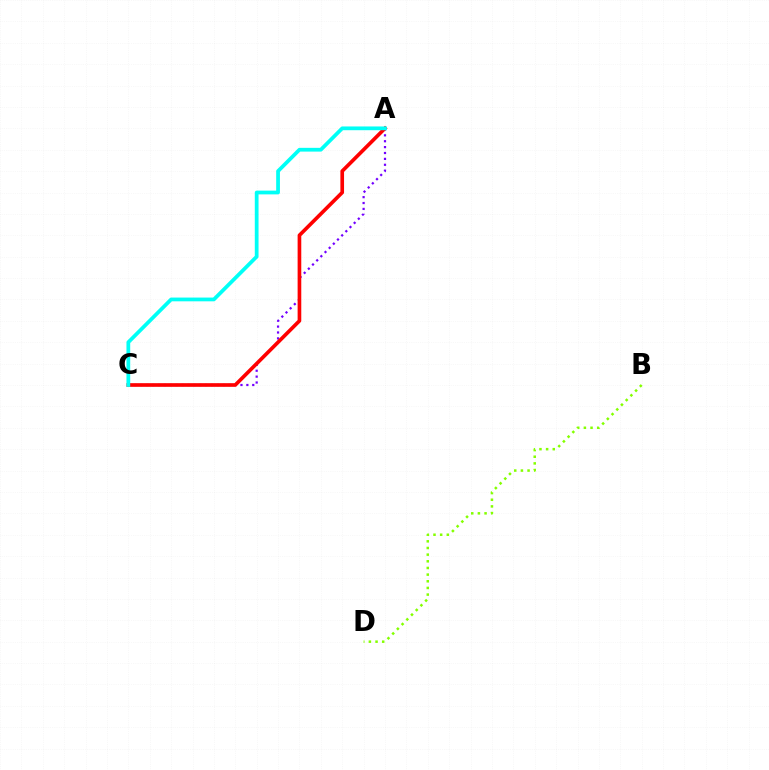{('A', 'C'): [{'color': '#7200ff', 'line_style': 'dotted', 'thickness': 1.6}, {'color': '#ff0000', 'line_style': 'solid', 'thickness': 2.63}, {'color': '#00fff6', 'line_style': 'solid', 'thickness': 2.7}], ('B', 'D'): [{'color': '#84ff00', 'line_style': 'dotted', 'thickness': 1.81}]}